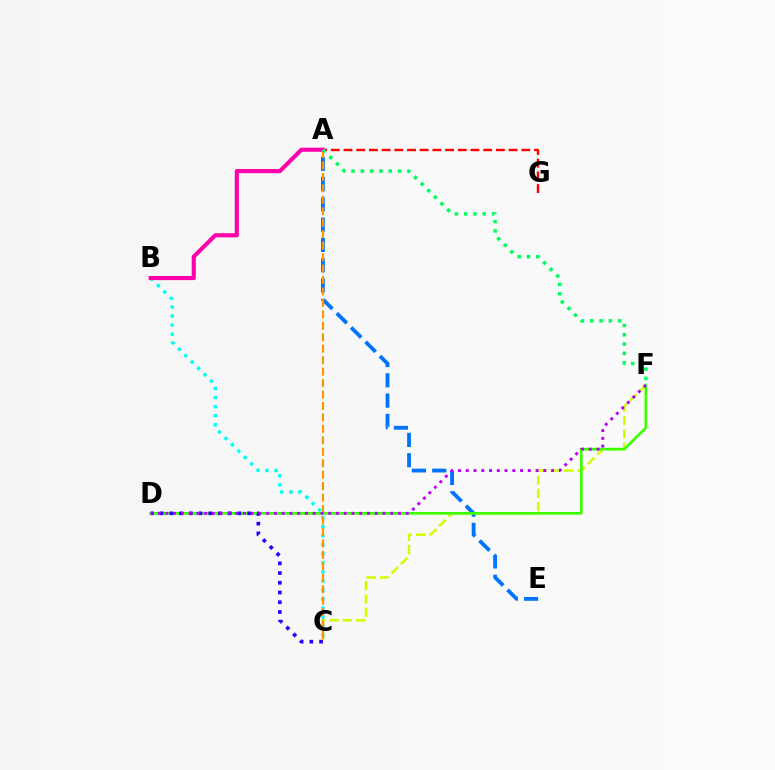{('A', 'G'): [{'color': '#ff0000', 'line_style': 'dashed', 'thickness': 1.73}], ('B', 'C'): [{'color': '#00fff6', 'line_style': 'dotted', 'thickness': 2.46}], ('C', 'F'): [{'color': '#d1ff00', 'line_style': 'dashed', 'thickness': 1.81}], ('A', 'E'): [{'color': '#0074ff', 'line_style': 'dashed', 'thickness': 2.75}], ('D', 'F'): [{'color': '#3dff00', 'line_style': 'solid', 'thickness': 1.94}, {'color': '#b900ff', 'line_style': 'dotted', 'thickness': 2.11}], ('C', 'D'): [{'color': '#2500ff', 'line_style': 'dotted', 'thickness': 2.64}], ('A', 'C'): [{'color': '#ff9400', 'line_style': 'dashed', 'thickness': 1.56}], ('A', 'B'): [{'color': '#ff00ac', 'line_style': 'solid', 'thickness': 2.96}], ('A', 'F'): [{'color': '#00ff5c', 'line_style': 'dotted', 'thickness': 2.53}]}